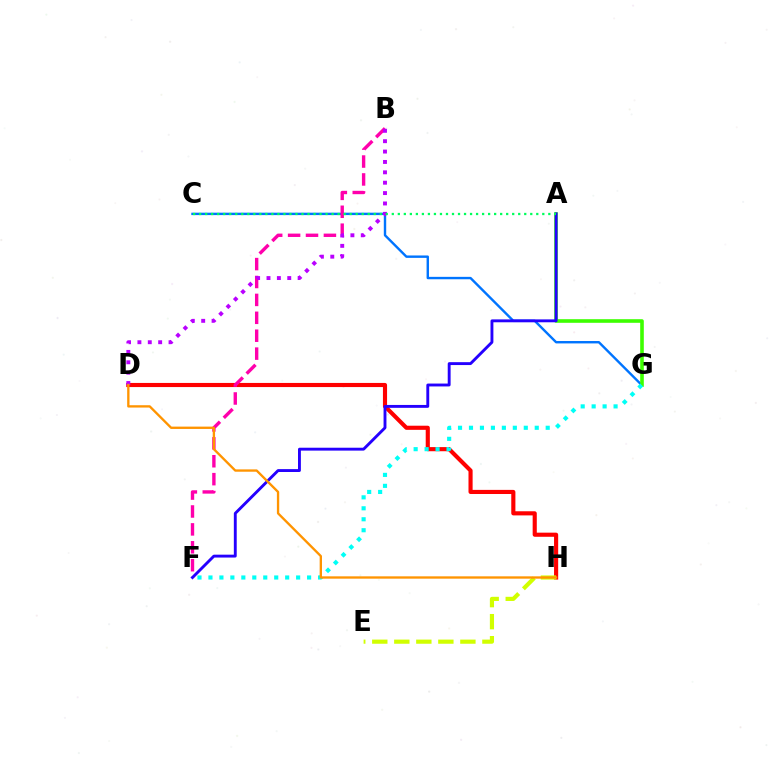{('C', 'G'): [{'color': '#0074ff', 'line_style': 'solid', 'thickness': 1.73}], ('D', 'H'): [{'color': '#ff0000', 'line_style': 'solid', 'thickness': 2.97}, {'color': '#ff9400', 'line_style': 'solid', 'thickness': 1.68}], ('E', 'H'): [{'color': '#d1ff00', 'line_style': 'dashed', 'thickness': 2.99}], ('B', 'F'): [{'color': '#ff00ac', 'line_style': 'dashed', 'thickness': 2.43}], ('A', 'G'): [{'color': '#3dff00', 'line_style': 'solid', 'thickness': 2.6}], ('A', 'F'): [{'color': '#2500ff', 'line_style': 'solid', 'thickness': 2.08}], ('B', 'D'): [{'color': '#b900ff', 'line_style': 'dotted', 'thickness': 2.82}], ('F', 'G'): [{'color': '#00fff6', 'line_style': 'dotted', 'thickness': 2.98}], ('A', 'C'): [{'color': '#00ff5c', 'line_style': 'dotted', 'thickness': 1.64}]}